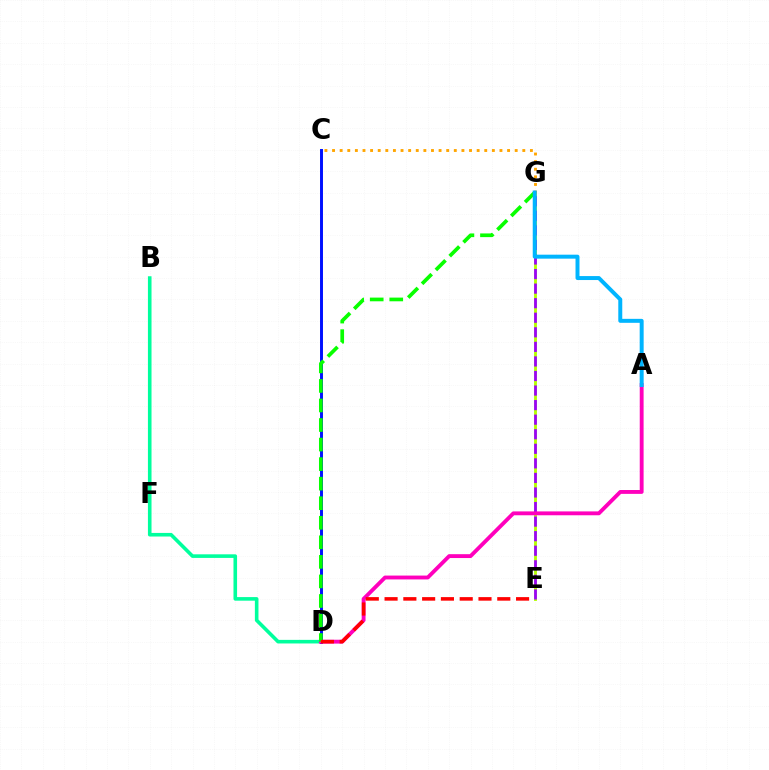{('E', 'G'): [{'color': '#b3ff00', 'line_style': 'solid', 'thickness': 2.06}, {'color': '#9b00ff', 'line_style': 'dashed', 'thickness': 1.98}], ('B', 'D'): [{'color': '#00ff9d', 'line_style': 'solid', 'thickness': 2.59}], ('C', 'D'): [{'color': '#0010ff', 'line_style': 'solid', 'thickness': 2.12}], ('A', 'D'): [{'color': '#ff00bd', 'line_style': 'solid', 'thickness': 2.78}], ('D', 'G'): [{'color': '#08ff00', 'line_style': 'dashed', 'thickness': 2.66}], ('D', 'E'): [{'color': '#ff0000', 'line_style': 'dashed', 'thickness': 2.55}], ('C', 'G'): [{'color': '#ffa500', 'line_style': 'dotted', 'thickness': 2.07}], ('A', 'G'): [{'color': '#00b5ff', 'line_style': 'solid', 'thickness': 2.86}]}